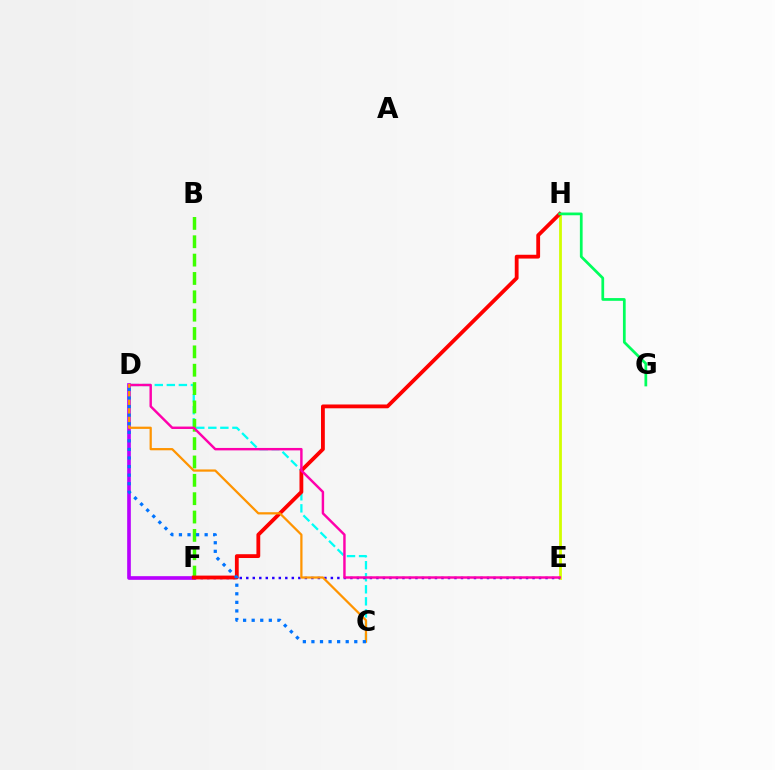{('C', 'D'): [{'color': '#00fff6', 'line_style': 'dashed', 'thickness': 1.64}, {'color': '#ff9400', 'line_style': 'solid', 'thickness': 1.62}, {'color': '#0074ff', 'line_style': 'dotted', 'thickness': 2.33}], ('B', 'F'): [{'color': '#3dff00', 'line_style': 'dashed', 'thickness': 2.49}], ('E', 'H'): [{'color': '#d1ff00', 'line_style': 'solid', 'thickness': 2.01}], ('E', 'F'): [{'color': '#2500ff', 'line_style': 'dotted', 'thickness': 1.77}], ('D', 'F'): [{'color': '#b900ff', 'line_style': 'solid', 'thickness': 2.63}], ('F', 'H'): [{'color': '#ff0000', 'line_style': 'solid', 'thickness': 2.74}], ('D', 'E'): [{'color': '#ff00ac', 'line_style': 'solid', 'thickness': 1.76}], ('G', 'H'): [{'color': '#00ff5c', 'line_style': 'solid', 'thickness': 1.97}]}